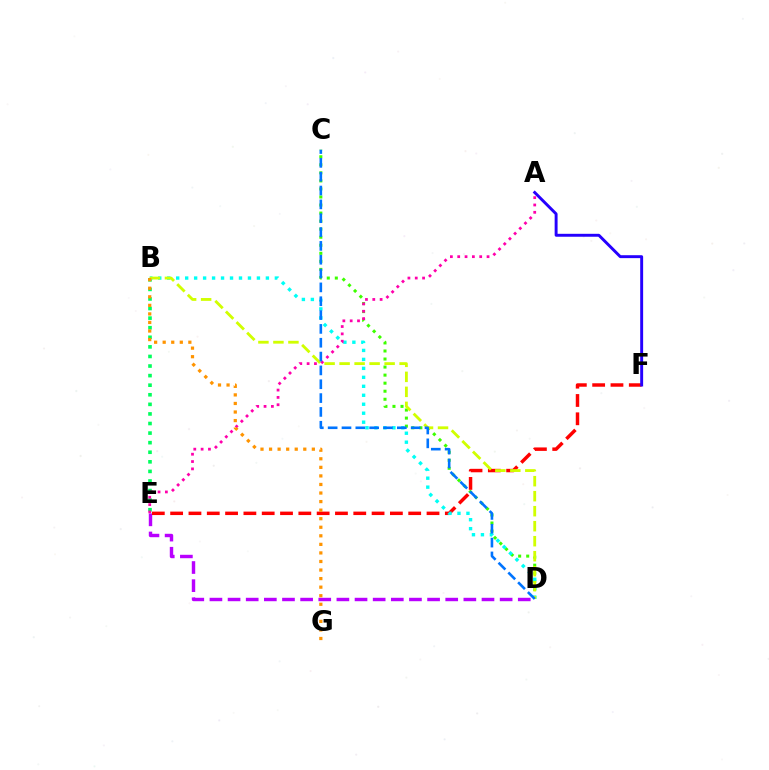{('B', 'E'): [{'color': '#00ff5c', 'line_style': 'dotted', 'thickness': 2.6}], ('C', 'D'): [{'color': '#3dff00', 'line_style': 'dotted', 'thickness': 2.19}, {'color': '#0074ff', 'line_style': 'dashed', 'thickness': 1.88}], ('D', 'E'): [{'color': '#b900ff', 'line_style': 'dashed', 'thickness': 2.46}], ('E', 'F'): [{'color': '#ff0000', 'line_style': 'dashed', 'thickness': 2.49}], ('B', 'D'): [{'color': '#00fff6', 'line_style': 'dotted', 'thickness': 2.44}, {'color': '#d1ff00', 'line_style': 'dashed', 'thickness': 2.04}], ('A', 'F'): [{'color': '#2500ff', 'line_style': 'solid', 'thickness': 2.11}], ('A', 'E'): [{'color': '#ff00ac', 'line_style': 'dotted', 'thickness': 1.99}], ('B', 'G'): [{'color': '#ff9400', 'line_style': 'dotted', 'thickness': 2.33}]}